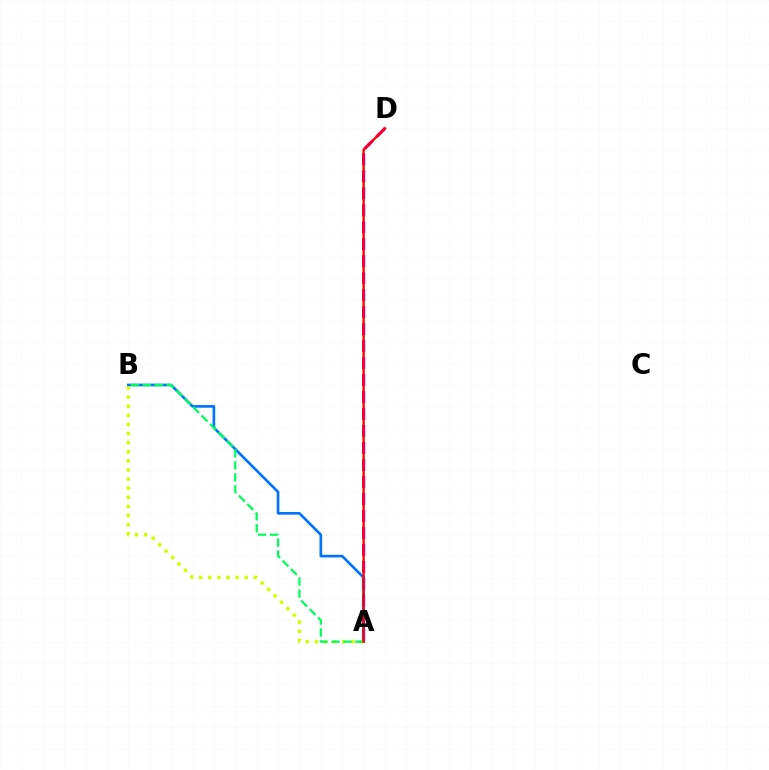{('A', 'D'): [{'color': '#b900ff', 'line_style': 'dashed', 'thickness': 2.31}, {'color': '#ff0000', 'line_style': 'solid', 'thickness': 1.7}], ('A', 'B'): [{'color': '#0074ff', 'line_style': 'solid', 'thickness': 1.92}, {'color': '#d1ff00', 'line_style': 'dotted', 'thickness': 2.47}, {'color': '#00ff5c', 'line_style': 'dashed', 'thickness': 1.62}]}